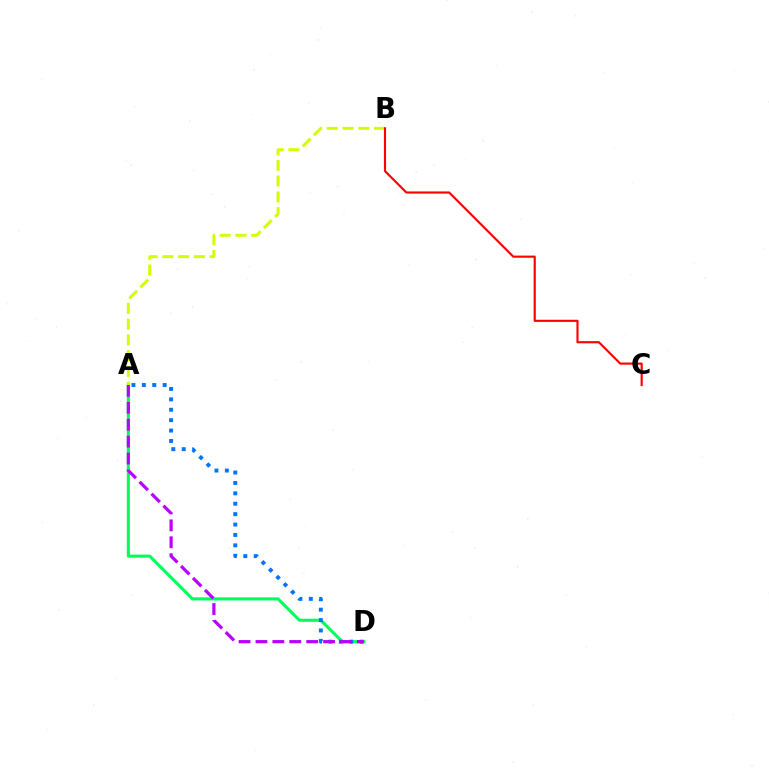{('A', 'D'): [{'color': '#00ff5c', 'line_style': 'solid', 'thickness': 2.22}, {'color': '#0074ff', 'line_style': 'dotted', 'thickness': 2.83}, {'color': '#b900ff', 'line_style': 'dashed', 'thickness': 2.3}], ('A', 'B'): [{'color': '#d1ff00', 'line_style': 'dashed', 'thickness': 2.14}], ('B', 'C'): [{'color': '#ff0000', 'line_style': 'solid', 'thickness': 1.55}]}